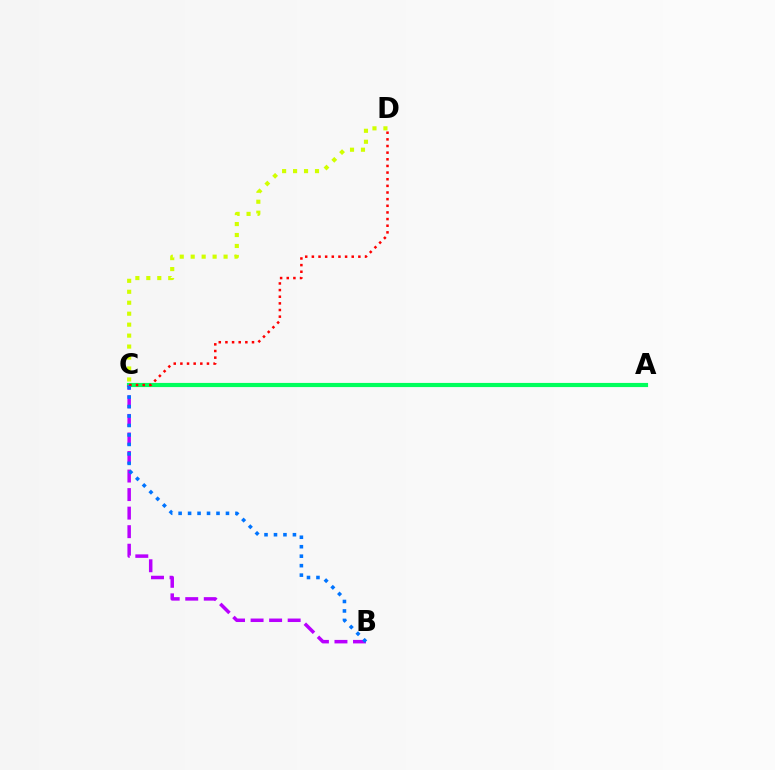{('A', 'C'): [{'color': '#00ff5c', 'line_style': 'solid', 'thickness': 2.99}], ('B', 'C'): [{'color': '#b900ff', 'line_style': 'dashed', 'thickness': 2.52}, {'color': '#0074ff', 'line_style': 'dotted', 'thickness': 2.57}], ('C', 'D'): [{'color': '#ff0000', 'line_style': 'dotted', 'thickness': 1.8}, {'color': '#d1ff00', 'line_style': 'dotted', 'thickness': 2.98}]}